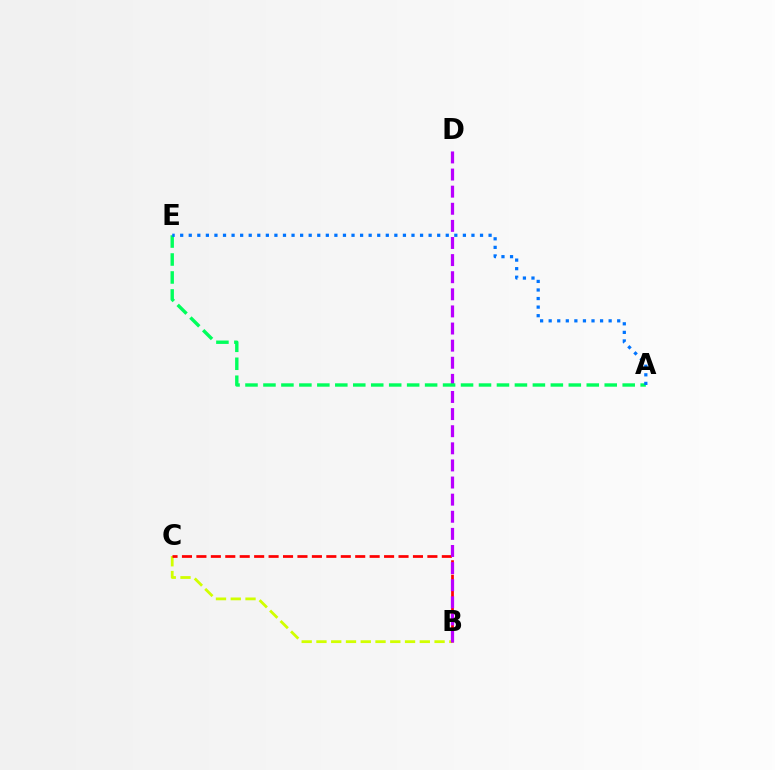{('B', 'C'): [{'color': '#d1ff00', 'line_style': 'dashed', 'thickness': 2.01}, {'color': '#ff0000', 'line_style': 'dashed', 'thickness': 1.96}], ('B', 'D'): [{'color': '#b900ff', 'line_style': 'dashed', 'thickness': 2.32}], ('A', 'E'): [{'color': '#00ff5c', 'line_style': 'dashed', 'thickness': 2.44}, {'color': '#0074ff', 'line_style': 'dotted', 'thickness': 2.33}]}